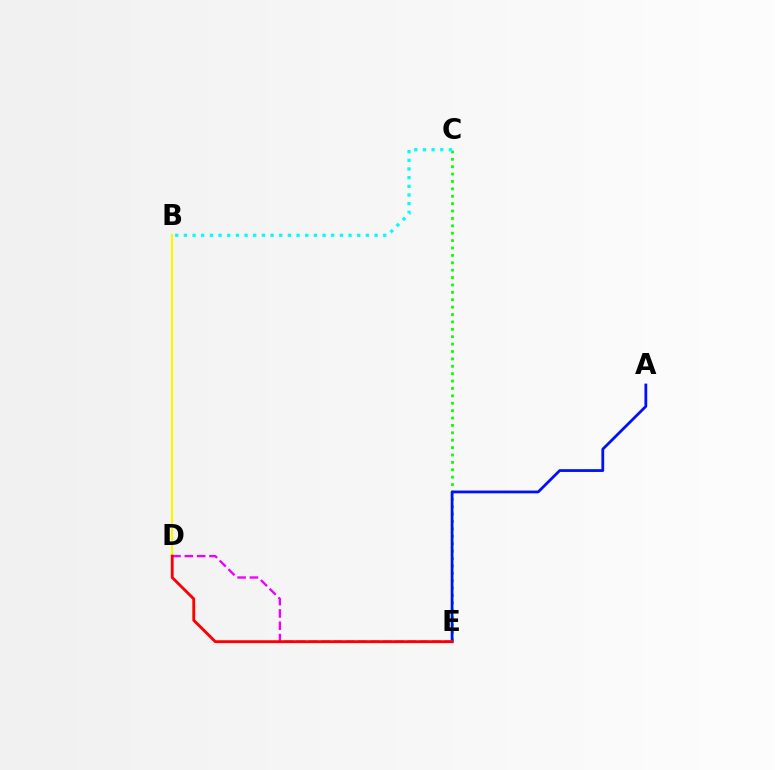{('B', 'D'): [{'color': '#fcf500', 'line_style': 'solid', 'thickness': 1.55}], ('C', 'E'): [{'color': '#08ff00', 'line_style': 'dotted', 'thickness': 2.01}], ('A', 'E'): [{'color': '#0010ff', 'line_style': 'solid', 'thickness': 2.0}], ('D', 'E'): [{'color': '#ee00ff', 'line_style': 'dashed', 'thickness': 1.67}, {'color': '#ff0000', 'line_style': 'solid', 'thickness': 2.06}], ('B', 'C'): [{'color': '#00fff6', 'line_style': 'dotted', 'thickness': 2.36}]}